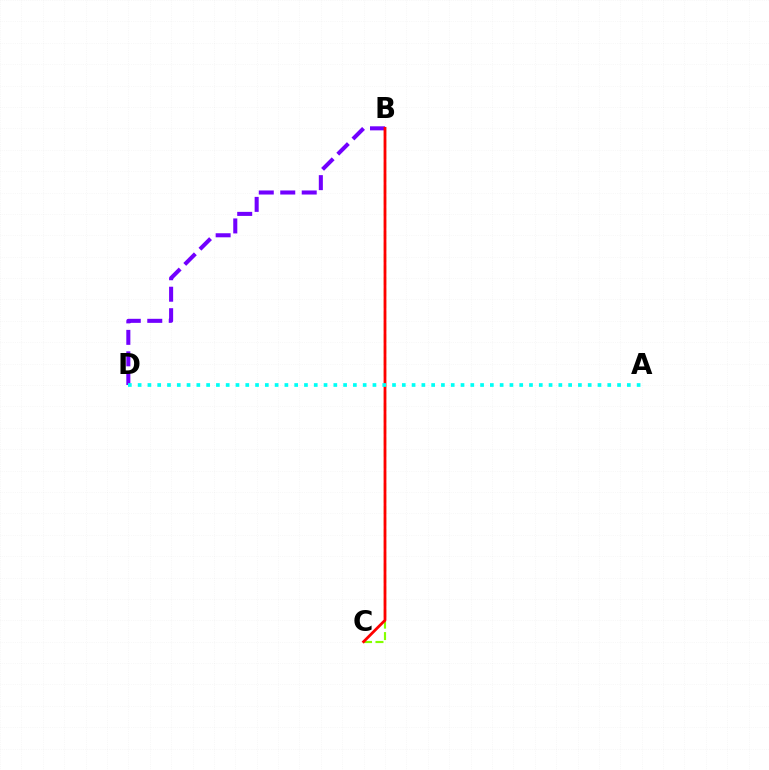{('B', 'C'): [{'color': '#84ff00', 'line_style': 'dashed', 'thickness': 1.56}, {'color': '#ff0000', 'line_style': 'solid', 'thickness': 2.0}], ('B', 'D'): [{'color': '#7200ff', 'line_style': 'dashed', 'thickness': 2.92}], ('A', 'D'): [{'color': '#00fff6', 'line_style': 'dotted', 'thickness': 2.66}]}